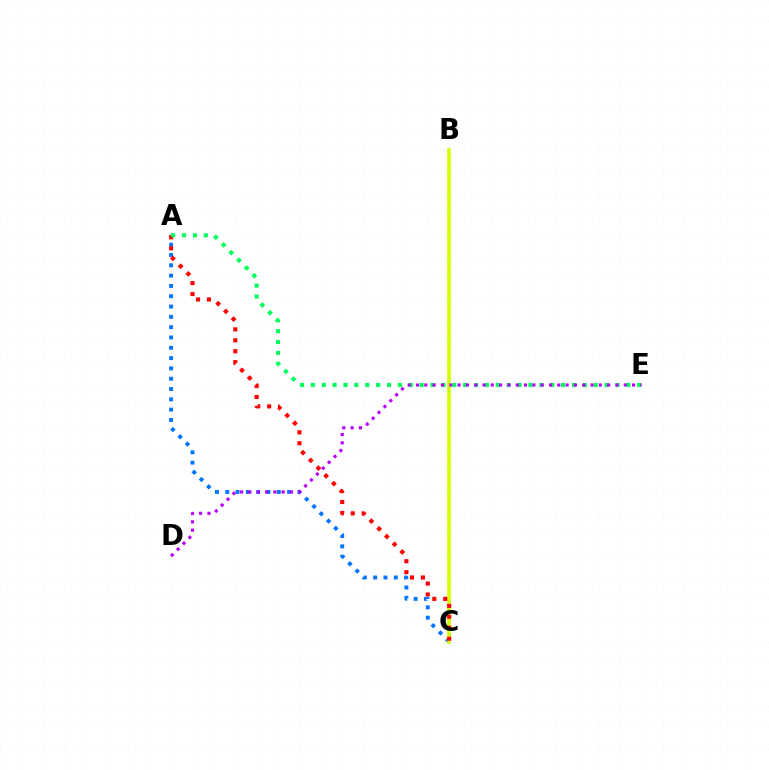{('A', 'C'): [{'color': '#0074ff', 'line_style': 'dotted', 'thickness': 2.8}, {'color': '#ff0000', 'line_style': 'dotted', 'thickness': 2.97}], ('B', 'C'): [{'color': '#d1ff00', 'line_style': 'solid', 'thickness': 2.61}], ('A', 'E'): [{'color': '#00ff5c', 'line_style': 'dotted', 'thickness': 2.96}], ('D', 'E'): [{'color': '#b900ff', 'line_style': 'dotted', 'thickness': 2.26}]}